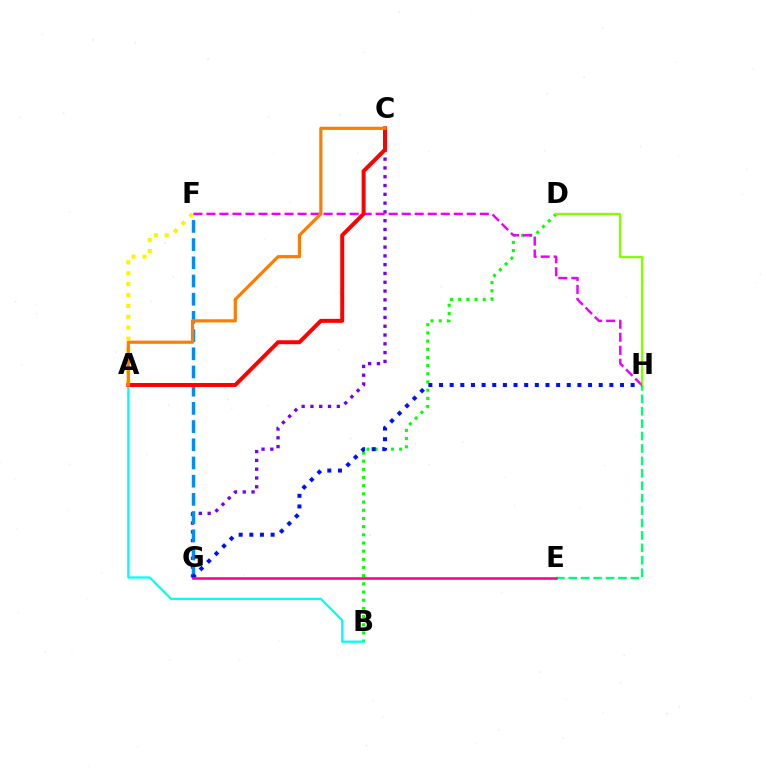{('A', 'F'): [{'color': '#fcf500', 'line_style': 'dotted', 'thickness': 2.96}], ('C', 'G'): [{'color': '#7200ff', 'line_style': 'dotted', 'thickness': 2.39}], ('B', 'D'): [{'color': '#08ff00', 'line_style': 'dotted', 'thickness': 2.22}], ('F', 'H'): [{'color': '#ee00ff', 'line_style': 'dashed', 'thickness': 1.77}], ('E', 'H'): [{'color': '#00ff74', 'line_style': 'dashed', 'thickness': 1.69}], ('D', 'H'): [{'color': '#84ff00', 'line_style': 'solid', 'thickness': 1.69}], ('F', 'G'): [{'color': '#008cff', 'line_style': 'dashed', 'thickness': 2.47}], ('G', 'H'): [{'color': '#0010ff', 'line_style': 'dotted', 'thickness': 2.89}], ('E', 'G'): [{'color': '#ff0094', 'line_style': 'solid', 'thickness': 1.86}], ('A', 'B'): [{'color': '#00fff6', 'line_style': 'solid', 'thickness': 1.64}], ('A', 'C'): [{'color': '#ff0000', 'line_style': 'solid', 'thickness': 2.86}, {'color': '#ff7c00', 'line_style': 'solid', 'thickness': 2.29}]}